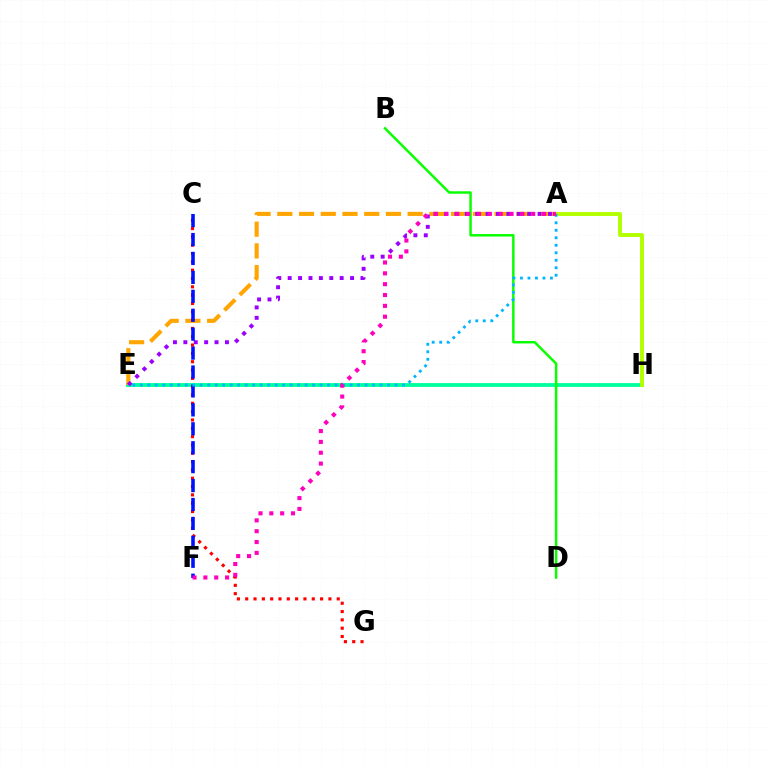{('E', 'H'): [{'color': '#00ff9d', 'line_style': 'solid', 'thickness': 2.76}], ('A', 'E'): [{'color': '#ffa500', 'line_style': 'dashed', 'thickness': 2.95}, {'color': '#9b00ff', 'line_style': 'dotted', 'thickness': 2.82}, {'color': '#00b5ff', 'line_style': 'dotted', 'thickness': 2.04}], ('A', 'H'): [{'color': '#b3ff00', 'line_style': 'solid', 'thickness': 2.83}], ('B', 'D'): [{'color': '#08ff00', 'line_style': 'solid', 'thickness': 1.78}], ('C', 'G'): [{'color': '#ff0000', 'line_style': 'dotted', 'thickness': 2.26}], ('C', 'F'): [{'color': '#0010ff', 'line_style': 'dashed', 'thickness': 2.57}], ('A', 'F'): [{'color': '#ff00bd', 'line_style': 'dotted', 'thickness': 2.95}]}